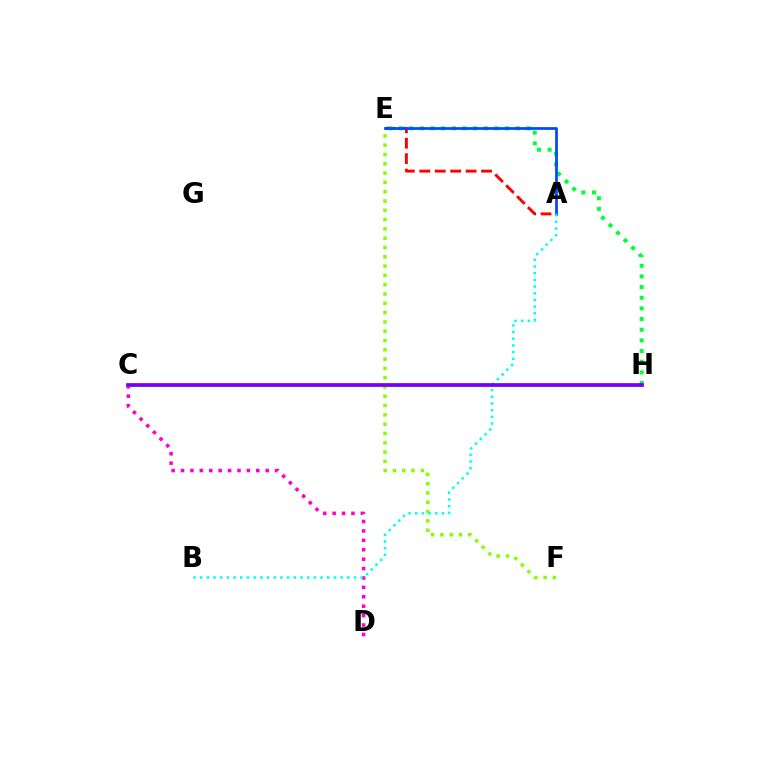{('E', 'F'): [{'color': '#84ff00', 'line_style': 'dotted', 'thickness': 2.53}], ('A', 'E'): [{'color': '#ff0000', 'line_style': 'dashed', 'thickness': 2.1}, {'color': '#004bff', 'line_style': 'solid', 'thickness': 1.99}], ('E', 'H'): [{'color': '#00ff39', 'line_style': 'dotted', 'thickness': 2.9}], ('C', 'D'): [{'color': '#ff00cf', 'line_style': 'dotted', 'thickness': 2.56}], ('C', 'H'): [{'color': '#ffbd00', 'line_style': 'solid', 'thickness': 1.92}, {'color': '#7200ff', 'line_style': 'solid', 'thickness': 2.67}], ('A', 'B'): [{'color': '#00fff6', 'line_style': 'dotted', 'thickness': 1.82}]}